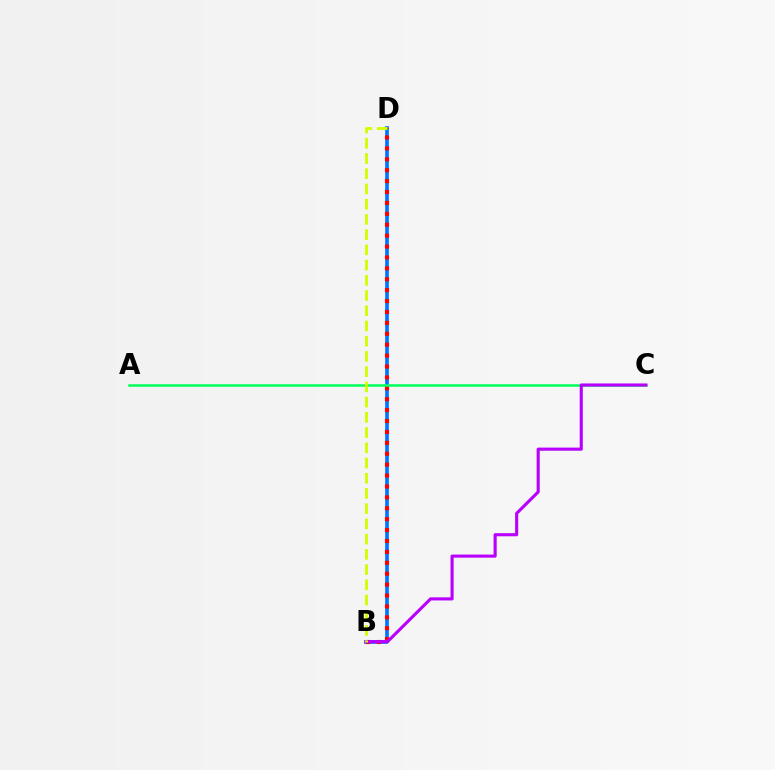{('B', 'D'): [{'color': '#0074ff', 'line_style': 'solid', 'thickness': 2.63}, {'color': '#ff0000', 'line_style': 'dotted', 'thickness': 2.96}, {'color': '#d1ff00', 'line_style': 'dashed', 'thickness': 2.07}], ('A', 'C'): [{'color': '#00ff5c', 'line_style': 'solid', 'thickness': 1.81}], ('B', 'C'): [{'color': '#b900ff', 'line_style': 'solid', 'thickness': 2.23}]}